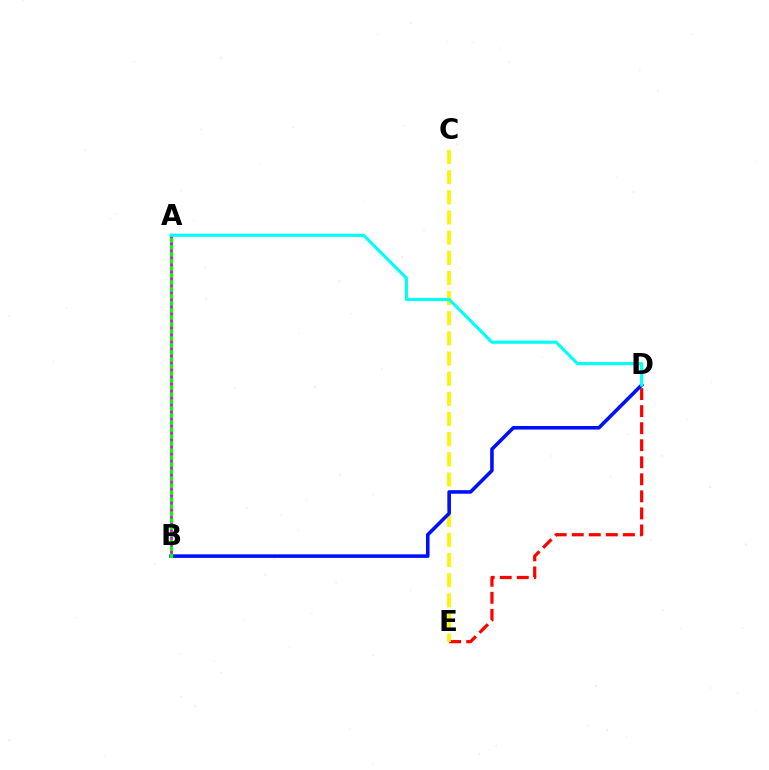{('D', 'E'): [{'color': '#ff0000', 'line_style': 'dashed', 'thickness': 2.32}], ('C', 'E'): [{'color': '#fcf500', 'line_style': 'dashed', 'thickness': 2.74}], ('B', 'D'): [{'color': '#0010ff', 'line_style': 'solid', 'thickness': 2.57}], ('A', 'B'): [{'color': '#08ff00', 'line_style': 'solid', 'thickness': 2.28}, {'color': '#ee00ff', 'line_style': 'dotted', 'thickness': 1.9}], ('A', 'D'): [{'color': '#00fff6', 'line_style': 'solid', 'thickness': 2.26}]}